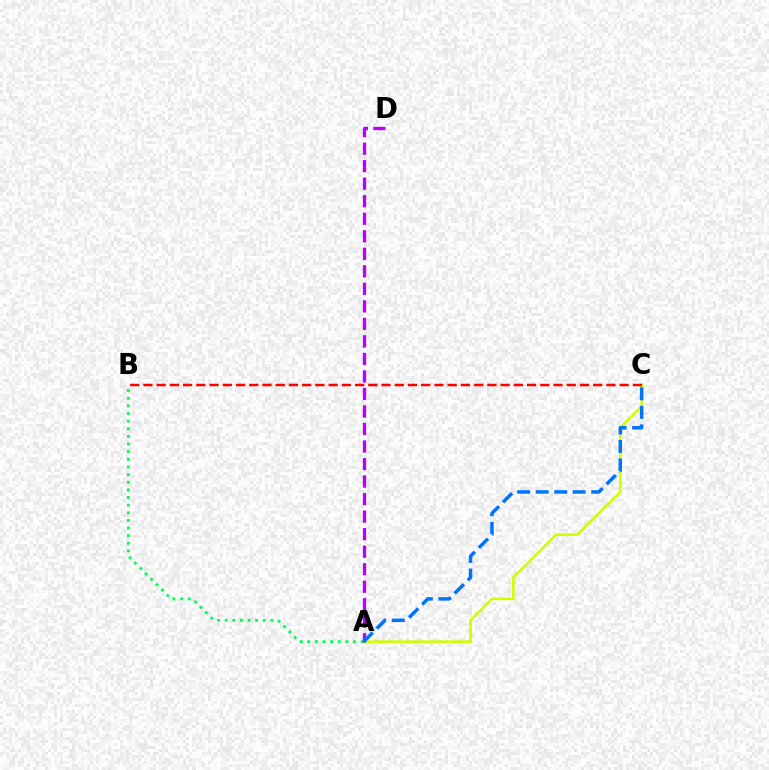{('A', 'C'): [{'color': '#d1ff00', 'line_style': 'solid', 'thickness': 1.88}, {'color': '#0074ff', 'line_style': 'dashed', 'thickness': 2.51}], ('A', 'B'): [{'color': '#00ff5c', 'line_style': 'dotted', 'thickness': 2.07}], ('A', 'D'): [{'color': '#b900ff', 'line_style': 'dashed', 'thickness': 2.38}], ('B', 'C'): [{'color': '#ff0000', 'line_style': 'dashed', 'thickness': 1.8}]}